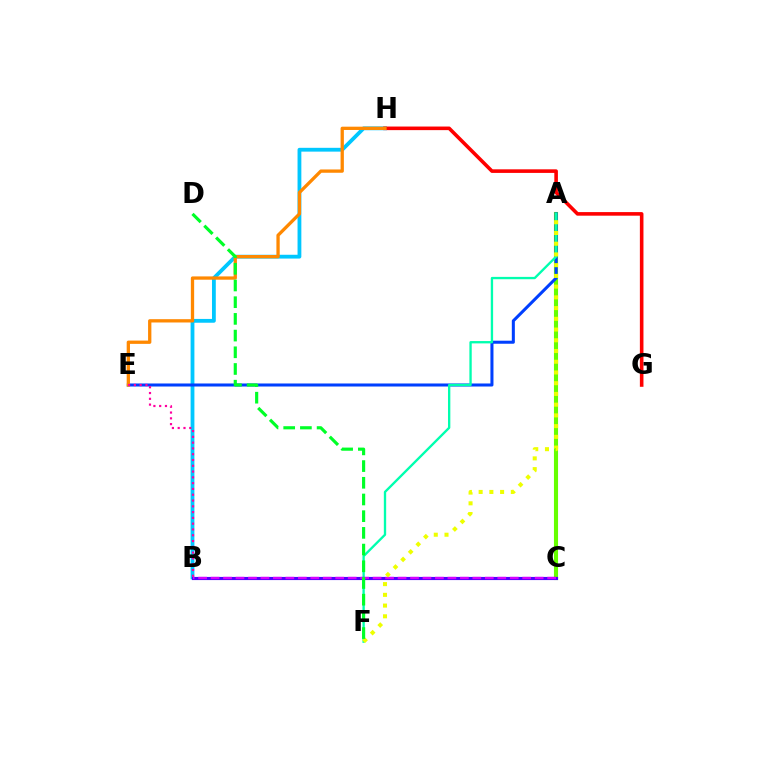{('A', 'C'): [{'color': '#66ff00', 'line_style': 'solid', 'thickness': 2.95}], ('B', 'H'): [{'color': '#00c7ff', 'line_style': 'solid', 'thickness': 2.74}], ('A', 'E'): [{'color': '#003fff', 'line_style': 'solid', 'thickness': 2.19}], ('G', 'H'): [{'color': '#ff0000', 'line_style': 'solid', 'thickness': 2.58}], ('E', 'H'): [{'color': '#ff8800', 'line_style': 'solid', 'thickness': 2.37}], ('A', 'F'): [{'color': '#00ffaf', 'line_style': 'solid', 'thickness': 1.68}, {'color': '#eeff00', 'line_style': 'dotted', 'thickness': 2.92}], ('B', 'C'): [{'color': '#4f00ff', 'line_style': 'solid', 'thickness': 2.26}, {'color': '#d600ff', 'line_style': 'dashed', 'thickness': 1.69}], ('B', 'E'): [{'color': '#ff00a0', 'line_style': 'dotted', 'thickness': 1.57}], ('D', 'F'): [{'color': '#00ff27', 'line_style': 'dashed', 'thickness': 2.27}]}